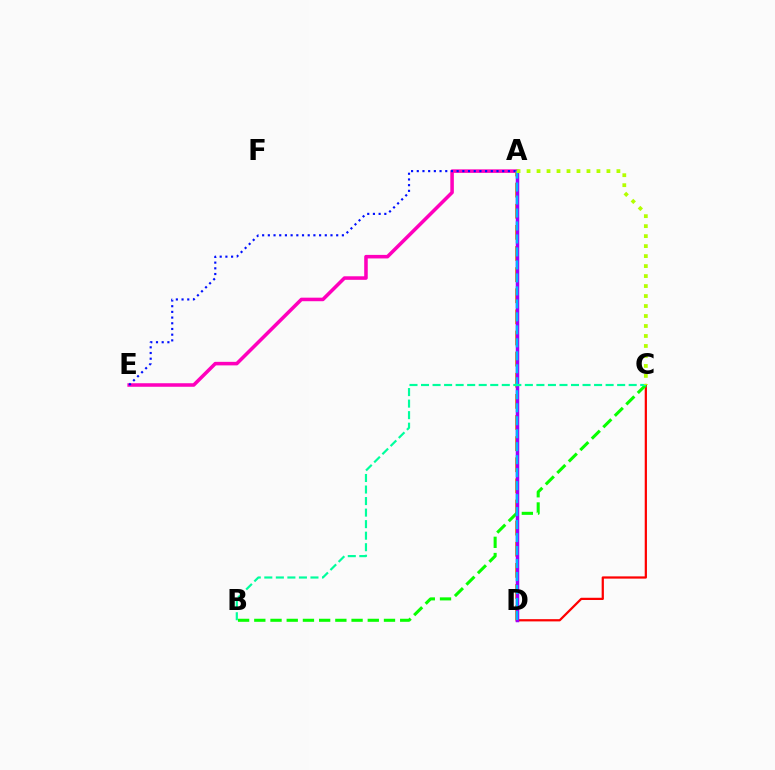{('C', 'D'): [{'color': '#ff0000', 'line_style': 'solid', 'thickness': 1.61}], ('A', 'E'): [{'color': '#ff00bd', 'line_style': 'solid', 'thickness': 2.55}, {'color': '#0010ff', 'line_style': 'dotted', 'thickness': 1.55}], ('A', 'D'): [{'color': '#ffa500', 'line_style': 'dashed', 'thickness': 2.87}, {'color': '#9b00ff', 'line_style': 'solid', 'thickness': 2.52}, {'color': '#00b5ff', 'line_style': 'dashed', 'thickness': 1.76}], ('B', 'C'): [{'color': '#08ff00', 'line_style': 'dashed', 'thickness': 2.2}, {'color': '#00ff9d', 'line_style': 'dashed', 'thickness': 1.57}], ('A', 'C'): [{'color': '#b3ff00', 'line_style': 'dotted', 'thickness': 2.71}]}